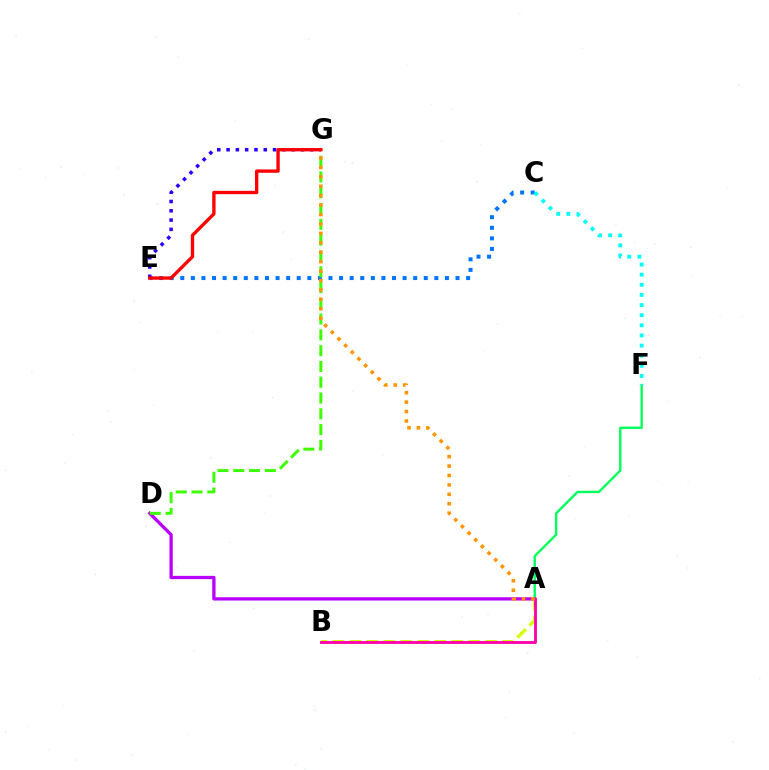{('A', 'B'): [{'color': '#d1ff00', 'line_style': 'dashed', 'thickness': 2.31}, {'color': '#ff00ac', 'line_style': 'solid', 'thickness': 2.07}], ('A', 'F'): [{'color': '#00ff5c', 'line_style': 'solid', 'thickness': 1.71}], ('C', 'E'): [{'color': '#0074ff', 'line_style': 'dotted', 'thickness': 2.88}], ('C', 'F'): [{'color': '#00fff6', 'line_style': 'dotted', 'thickness': 2.75}], ('A', 'D'): [{'color': '#b900ff', 'line_style': 'solid', 'thickness': 2.37}], ('D', 'G'): [{'color': '#3dff00', 'line_style': 'dashed', 'thickness': 2.14}], ('E', 'G'): [{'color': '#2500ff', 'line_style': 'dotted', 'thickness': 2.53}, {'color': '#ff0000', 'line_style': 'solid', 'thickness': 2.4}], ('A', 'G'): [{'color': '#ff9400', 'line_style': 'dotted', 'thickness': 2.56}]}